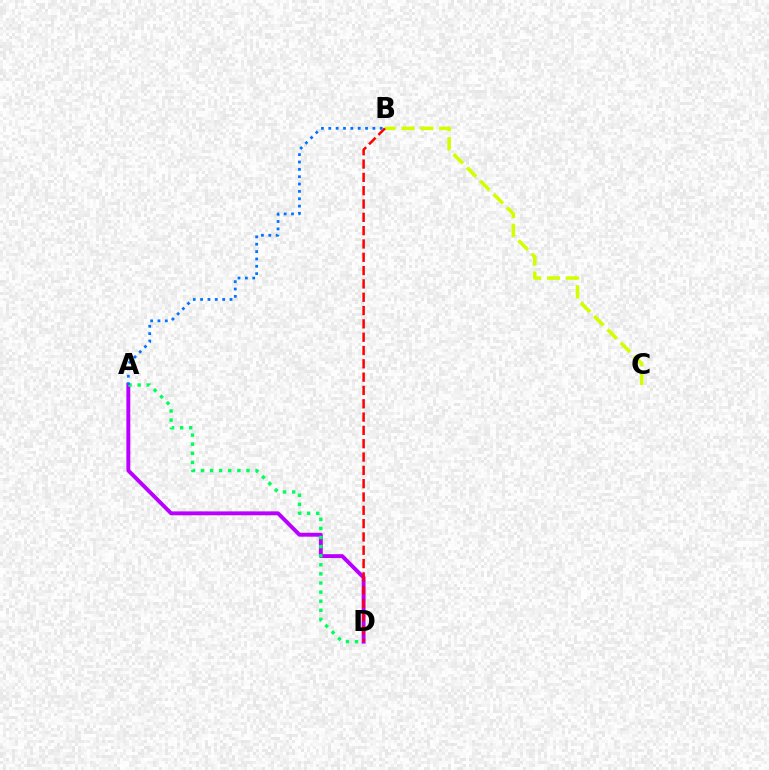{('A', 'D'): [{'color': '#b900ff', 'line_style': 'solid', 'thickness': 2.81}, {'color': '#00ff5c', 'line_style': 'dotted', 'thickness': 2.47}], ('B', 'C'): [{'color': '#d1ff00', 'line_style': 'dashed', 'thickness': 2.56}], ('B', 'D'): [{'color': '#ff0000', 'line_style': 'dashed', 'thickness': 1.81}], ('A', 'B'): [{'color': '#0074ff', 'line_style': 'dotted', 'thickness': 2.0}]}